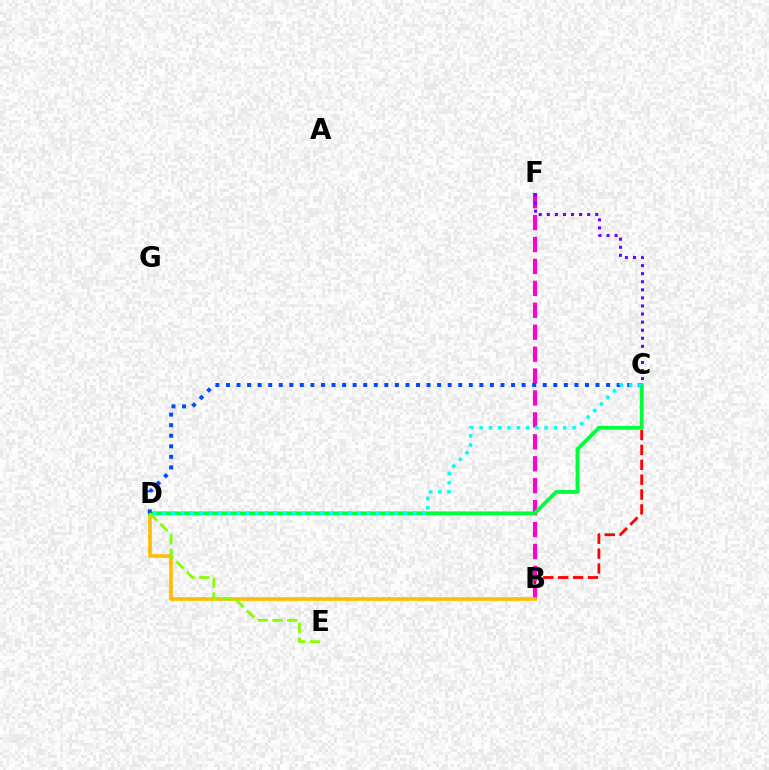{('B', 'C'): [{'color': '#ff0000', 'line_style': 'dashed', 'thickness': 2.02}], ('B', 'F'): [{'color': '#ff00cf', 'line_style': 'dashed', 'thickness': 2.98}], ('B', 'D'): [{'color': '#ffbd00', 'line_style': 'solid', 'thickness': 2.62}], ('C', 'F'): [{'color': '#7200ff', 'line_style': 'dotted', 'thickness': 2.19}], ('C', 'D'): [{'color': '#00ff39', 'line_style': 'solid', 'thickness': 2.73}, {'color': '#004bff', 'line_style': 'dotted', 'thickness': 2.87}, {'color': '#00fff6', 'line_style': 'dotted', 'thickness': 2.52}], ('D', 'E'): [{'color': '#84ff00', 'line_style': 'dashed', 'thickness': 2.01}]}